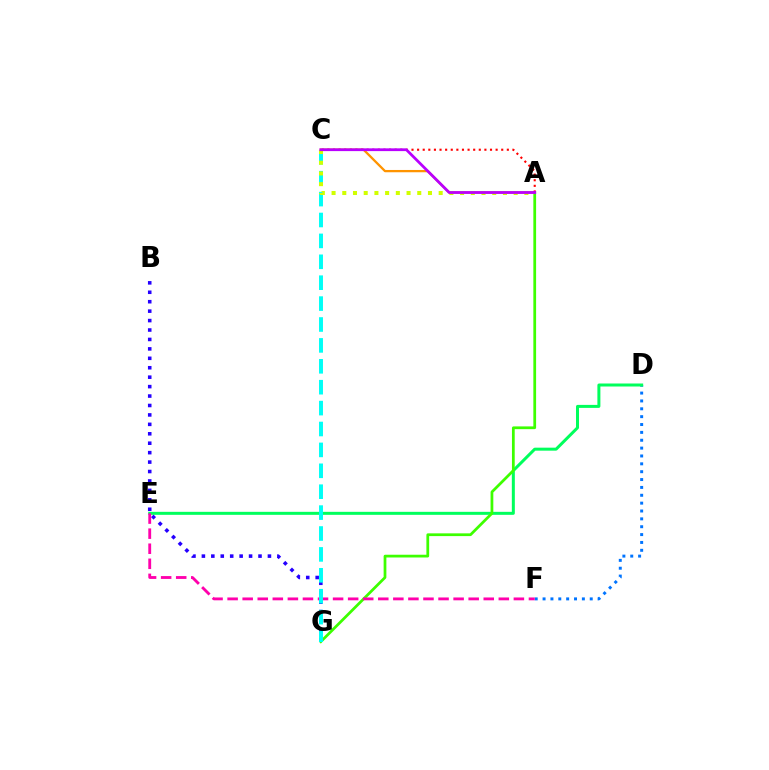{('D', 'F'): [{'color': '#0074ff', 'line_style': 'dotted', 'thickness': 2.14}], ('D', 'E'): [{'color': '#00ff5c', 'line_style': 'solid', 'thickness': 2.16}], ('A', 'G'): [{'color': '#3dff00', 'line_style': 'solid', 'thickness': 1.98}], ('B', 'G'): [{'color': '#2500ff', 'line_style': 'dotted', 'thickness': 2.56}], ('A', 'C'): [{'color': '#ff9400', 'line_style': 'solid', 'thickness': 1.64}, {'color': '#ff0000', 'line_style': 'dotted', 'thickness': 1.52}, {'color': '#d1ff00', 'line_style': 'dotted', 'thickness': 2.91}, {'color': '#b900ff', 'line_style': 'solid', 'thickness': 1.99}], ('E', 'F'): [{'color': '#ff00ac', 'line_style': 'dashed', 'thickness': 2.05}], ('C', 'G'): [{'color': '#00fff6', 'line_style': 'dashed', 'thickness': 2.84}]}